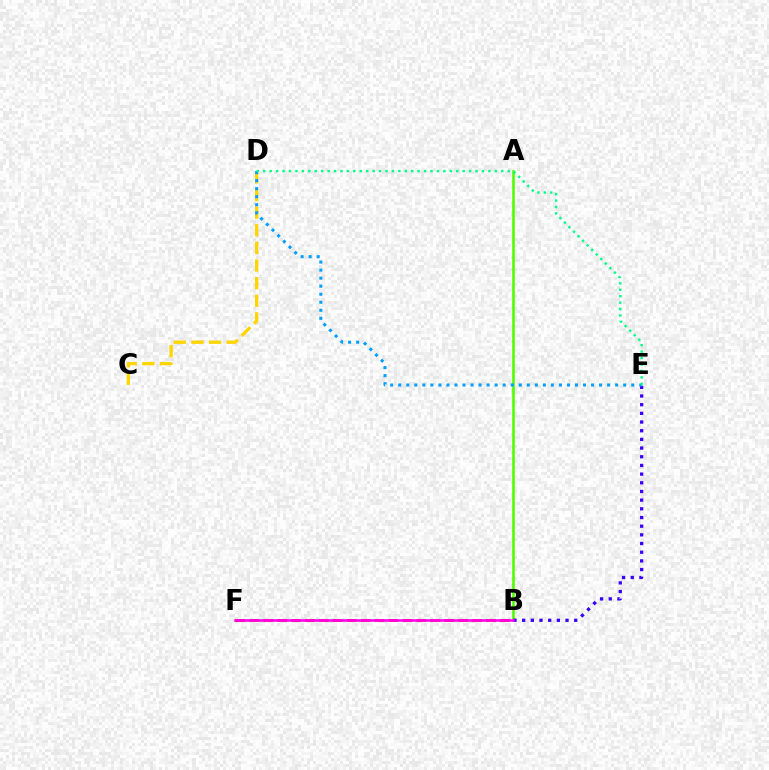{('C', 'D'): [{'color': '#ffd500', 'line_style': 'dashed', 'thickness': 2.39}], ('B', 'F'): [{'color': '#ff0000', 'line_style': 'dashed', 'thickness': 1.89}, {'color': '#ff00ed', 'line_style': 'solid', 'thickness': 1.81}], ('A', 'B'): [{'color': '#4fff00', 'line_style': 'solid', 'thickness': 1.88}], ('B', 'E'): [{'color': '#3700ff', 'line_style': 'dotted', 'thickness': 2.36}], ('D', 'E'): [{'color': '#009eff', 'line_style': 'dotted', 'thickness': 2.18}, {'color': '#00ff86', 'line_style': 'dotted', 'thickness': 1.75}]}